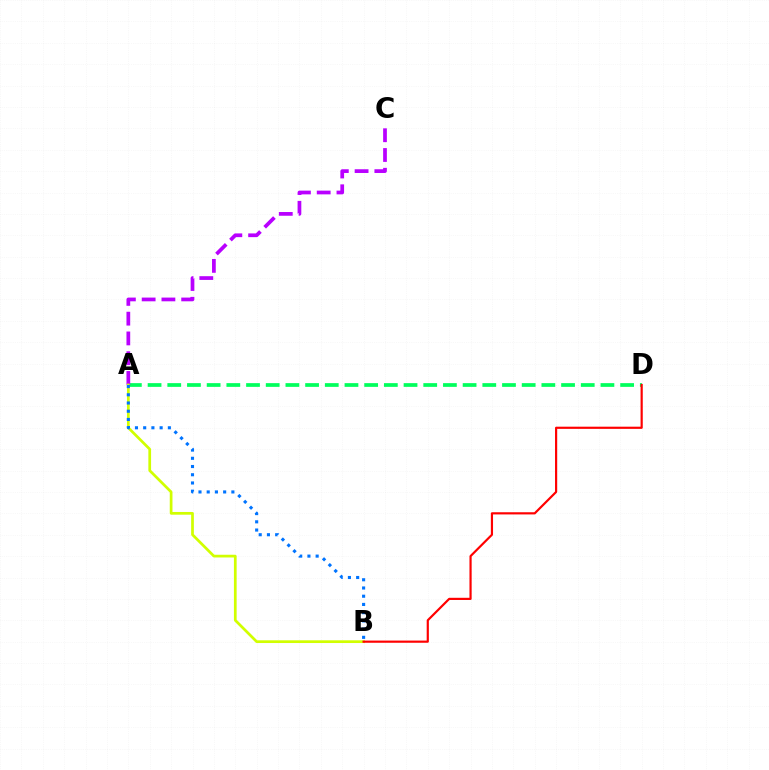{('A', 'D'): [{'color': '#00ff5c', 'line_style': 'dashed', 'thickness': 2.67}], ('A', 'C'): [{'color': '#b900ff', 'line_style': 'dashed', 'thickness': 2.68}], ('A', 'B'): [{'color': '#d1ff00', 'line_style': 'solid', 'thickness': 1.96}, {'color': '#0074ff', 'line_style': 'dotted', 'thickness': 2.23}], ('B', 'D'): [{'color': '#ff0000', 'line_style': 'solid', 'thickness': 1.57}]}